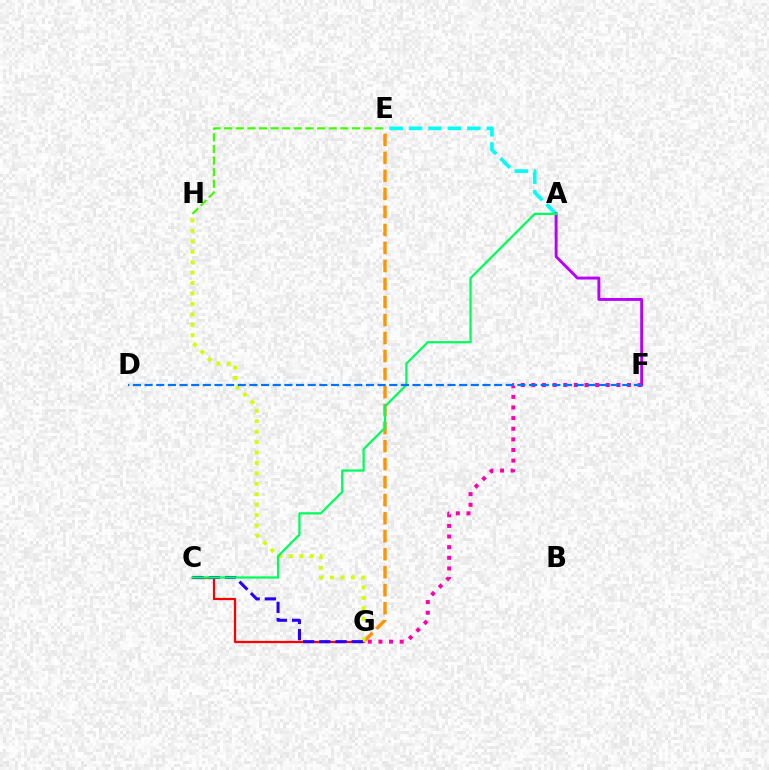{('C', 'G'): [{'color': '#ff0000', 'line_style': 'solid', 'thickness': 1.62}, {'color': '#2500ff', 'line_style': 'dashed', 'thickness': 2.2}], ('E', 'G'): [{'color': '#ff9400', 'line_style': 'dashed', 'thickness': 2.45}], ('E', 'H'): [{'color': '#3dff00', 'line_style': 'dashed', 'thickness': 1.58}], ('A', 'E'): [{'color': '#00fff6', 'line_style': 'dashed', 'thickness': 2.64}], ('F', 'G'): [{'color': '#ff00ac', 'line_style': 'dotted', 'thickness': 2.89}], ('A', 'F'): [{'color': '#b900ff', 'line_style': 'solid', 'thickness': 2.1}], ('G', 'H'): [{'color': '#d1ff00', 'line_style': 'dotted', 'thickness': 2.83}], ('A', 'C'): [{'color': '#00ff5c', 'line_style': 'solid', 'thickness': 1.63}], ('D', 'F'): [{'color': '#0074ff', 'line_style': 'dashed', 'thickness': 1.58}]}